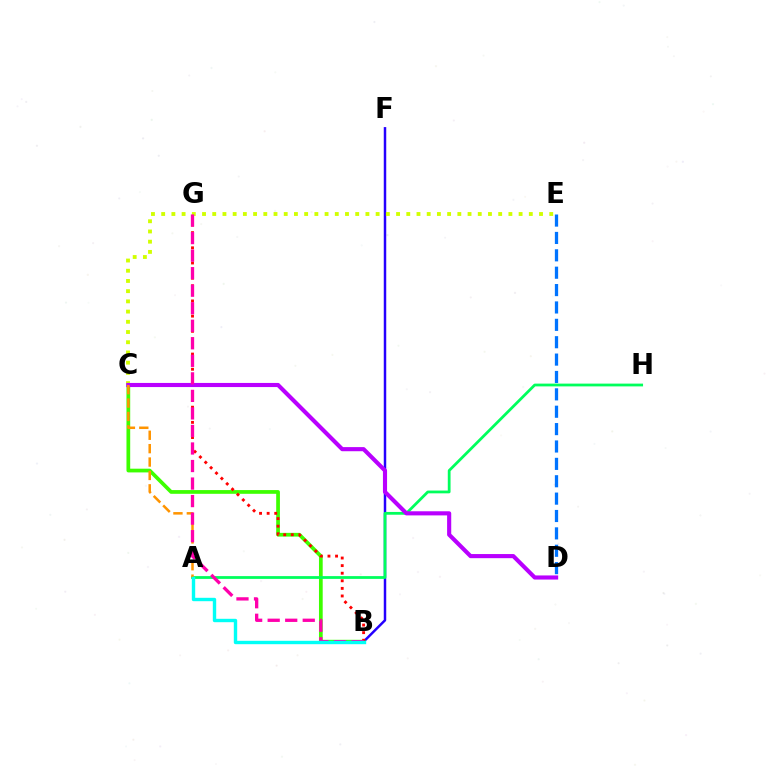{('B', 'F'): [{'color': '#2500ff', 'line_style': 'solid', 'thickness': 1.78}], ('B', 'C'): [{'color': '#3dff00', 'line_style': 'solid', 'thickness': 2.68}], ('B', 'G'): [{'color': '#ff0000', 'line_style': 'dotted', 'thickness': 2.06}, {'color': '#ff00ac', 'line_style': 'dashed', 'thickness': 2.38}], ('A', 'H'): [{'color': '#00ff5c', 'line_style': 'solid', 'thickness': 2.0}], ('C', 'E'): [{'color': '#d1ff00', 'line_style': 'dotted', 'thickness': 2.77}], ('C', 'D'): [{'color': '#b900ff', 'line_style': 'solid', 'thickness': 2.97}], ('D', 'E'): [{'color': '#0074ff', 'line_style': 'dashed', 'thickness': 2.36}], ('A', 'C'): [{'color': '#ff9400', 'line_style': 'dashed', 'thickness': 1.82}], ('A', 'B'): [{'color': '#00fff6', 'line_style': 'solid', 'thickness': 2.44}]}